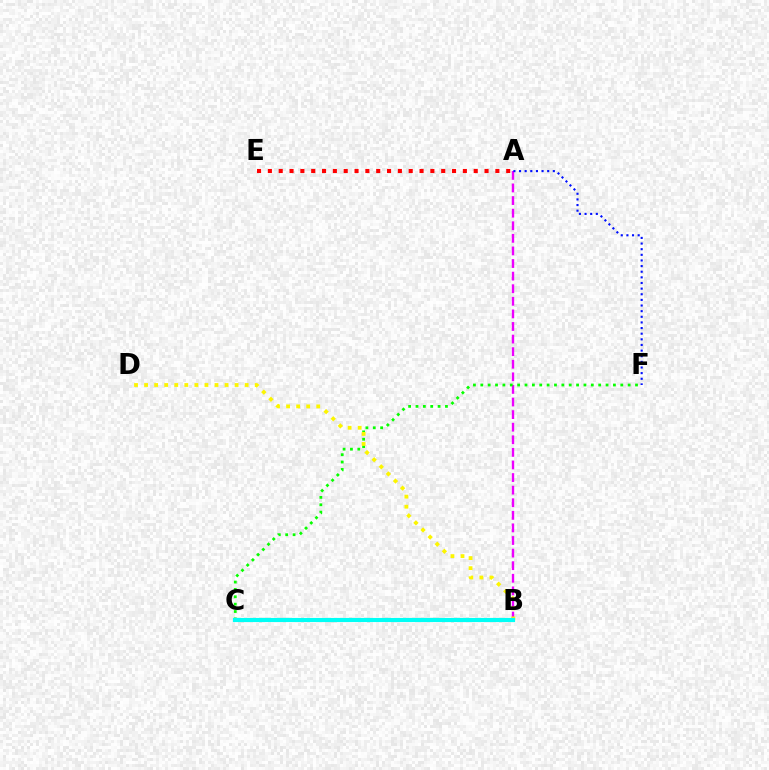{('A', 'B'): [{'color': '#ee00ff', 'line_style': 'dashed', 'thickness': 1.71}], ('C', 'F'): [{'color': '#08ff00', 'line_style': 'dotted', 'thickness': 2.0}], ('A', 'E'): [{'color': '#ff0000', 'line_style': 'dotted', 'thickness': 2.94}], ('B', 'D'): [{'color': '#fcf500', 'line_style': 'dotted', 'thickness': 2.73}], ('A', 'F'): [{'color': '#0010ff', 'line_style': 'dotted', 'thickness': 1.53}], ('B', 'C'): [{'color': '#00fff6', 'line_style': 'solid', 'thickness': 2.97}]}